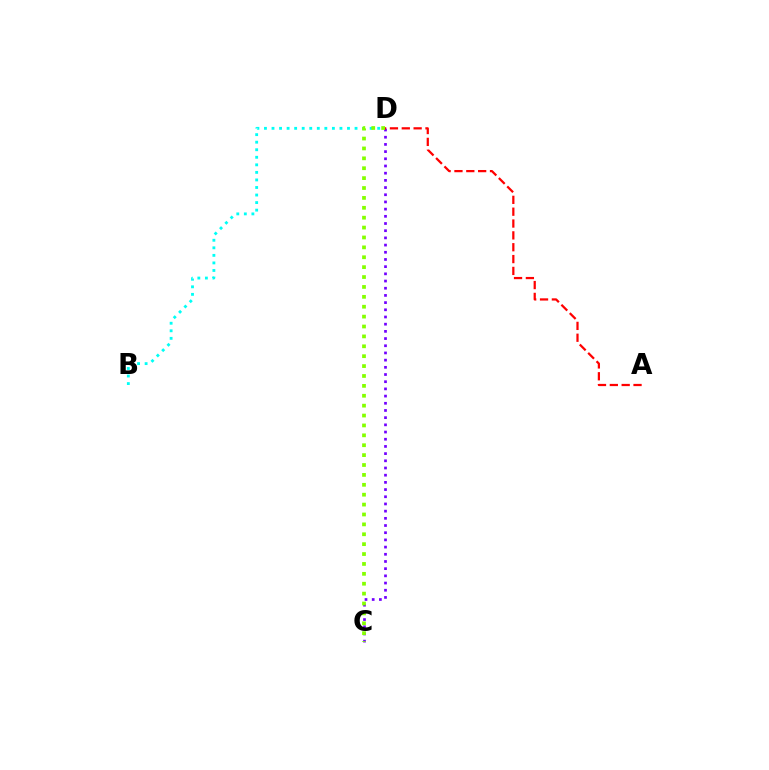{('C', 'D'): [{'color': '#7200ff', 'line_style': 'dotted', 'thickness': 1.95}, {'color': '#84ff00', 'line_style': 'dotted', 'thickness': 2.69}], ('A', 'D'): [{'color': '#ff0000', 'line_style': 'dashed', 'thickness': 1.61}], ('B', 'D'): [{'color': '#00fff6', 'line_style': 'dotted', 'thickness': 2.05}]}